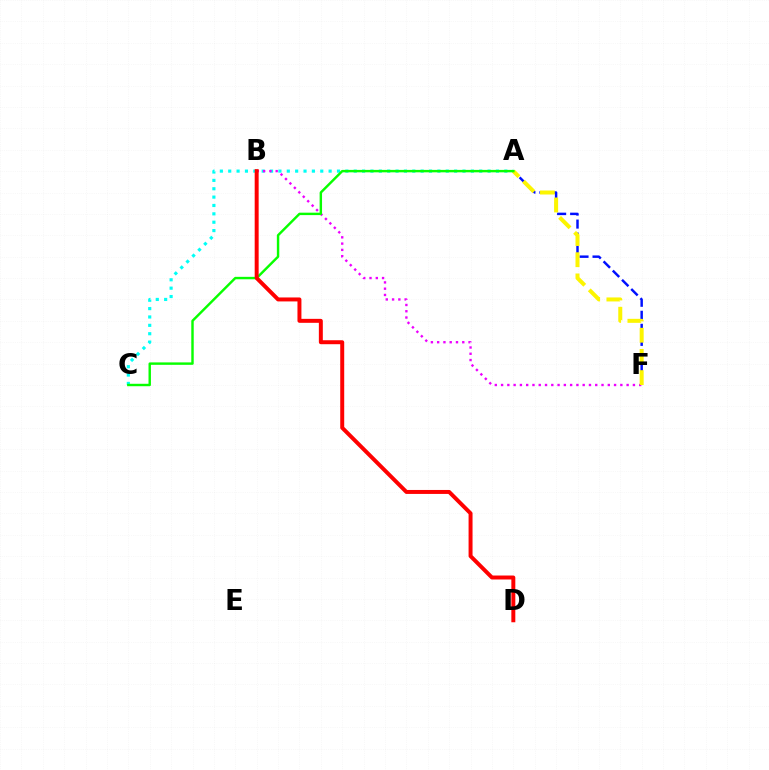{('A', 'F'): [{'color': '#0010ff', 'line_style': 'dashed', 'thickness': 1.77}, {'color': '#fcf500', 'line_style': 'dashed', 'thickness': 2.88}], ('A', 'C'): [{'color': '#00fff6', 'line_style': 'dotted', 'thickness': 2.27}, {'color': '#08ff00', 'line_style': 'solid', 'thickness': 1.75}], ('B', 'F'): [{'color': '#ee00ff', 'line_style': 'dotted', 'thickness': 1.71}], ('B', 'D'): [{'color': '#ff0000', 'line_style': 'solid', 'thickness': 2.86}]}